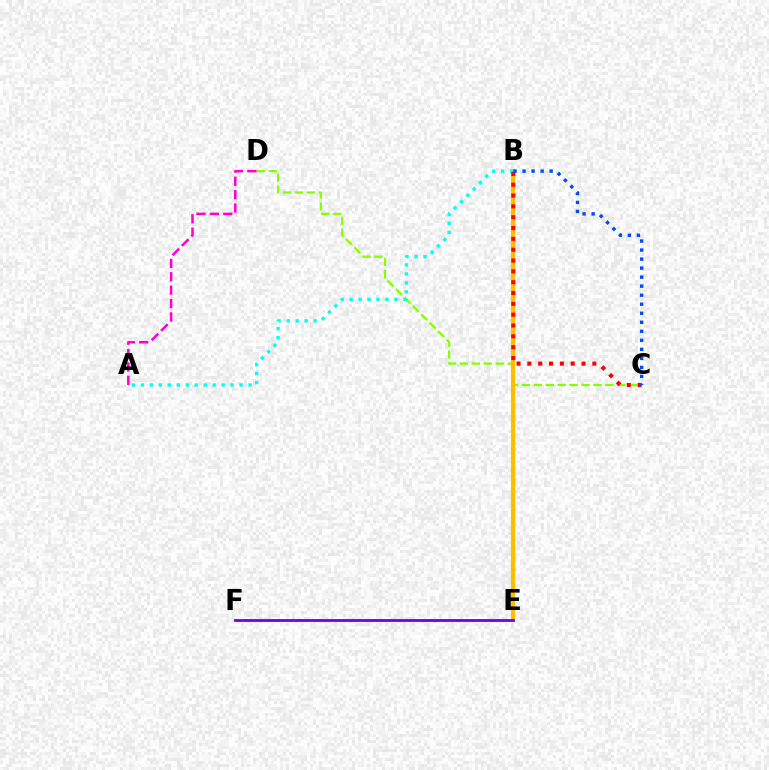{('C', 'D'): [{'color': '#84ff00', 'line_style': 'dashed', 'thickness': 1.62}], ('B', 'E'): [{'color': '#ffbd00', 'line_style': 'solid', 'thickness': 2.95}], ('E', 'F'): [{'color': '#00ff39', 'line_style': 'solid', 'thickness': 1.89}, {'color': '#7200ff', 'line_style': 'solid', 'thickness': 1.97}], ('A', 'B'): [{'color': '#00fff6', 'line_style': 'dotted', 'thickness': 2.44}], ('A', 'D'): [{'color': '#ff00cf', 'line_style': 'dashed', 'thickness': 1.82}], ('B', 'C'): [{'color': '#ff0000', 'line_style': 'dotted', 'thickness': 2.94}, {'color': '#004bff', 'line_style': 'dotted', 'thickness': 2.45}]}